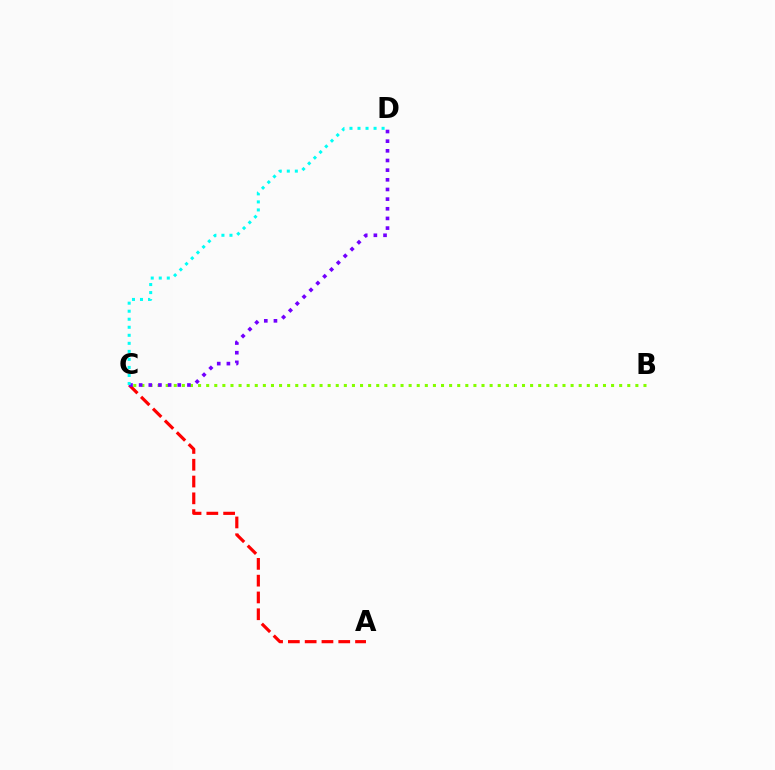{('B', 'C'): [{'color': '#84ff00', 'line_style': 'dotted', 'thickness': 2.2}], ('A', 'C'): [{'color': '#ff0000', 'line_style': 'dashed', 'thickness': 2.28}], ('C', 'D'): [{'color': '#7200ff', 'line_style': 'dotted', 'thickness': 2.62}, {'color': '#00fff6', 'line_style': 'dotted', 'thickness': 2.18}]}